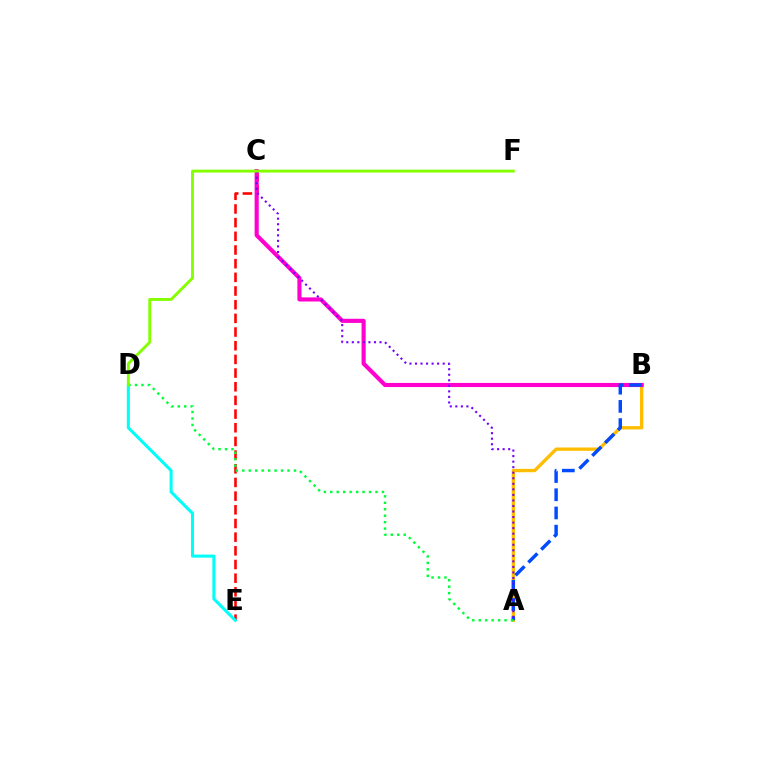{('C', 'E'): [{'color': '#ff0000', 'line_style': 'dashed', 'thickness': 1.86}], ('A', 'B'): [{'color': '#ffbd00', 'line_style': 'solid', 'thickness': 2.39}, {'color': '#004bff', 'line_style': 'dashed', 'thickness': 2.47}], ('B', 'C'): [{'color': '#ff00cf', 'line_style': 'solid', 'thickness': 2.96}], ('D', 'E'): [{'color': '#00fff6', 'line_style': 'solid', 'thickness': 2.2}], ('A', 'C'): [{'color': '#7200ff', 'line_style': 'dotted', 'thickness': 1.51}], ('A', 'D'): [{'color': '#00ff39', 'line_style': 'dotted', 'thickness': 1.75}], ('D', 'F'): [{'color': '#84ff00', 'line_style': 'solid', 'thickness': 2.07}]}